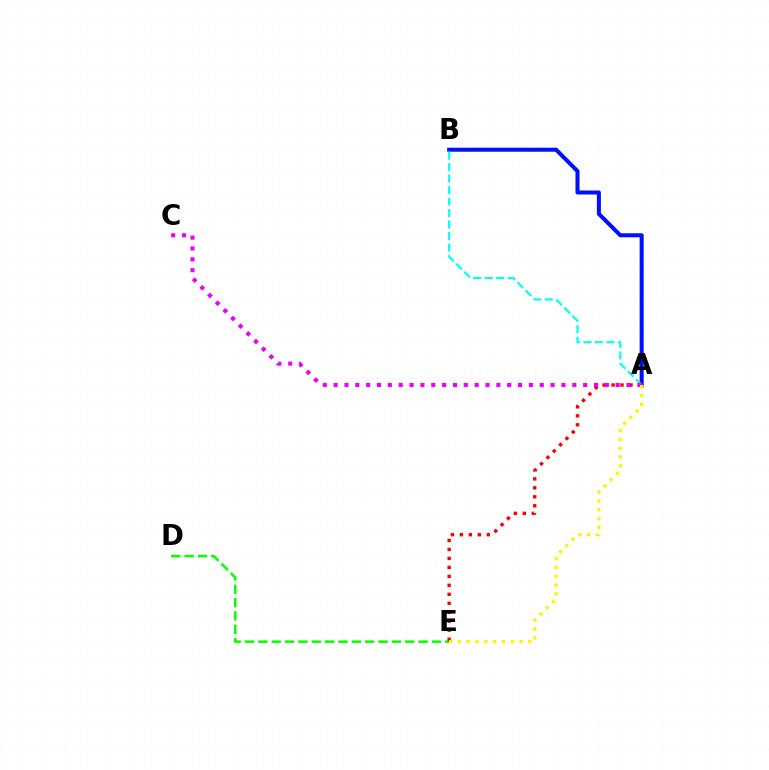{('A', 'B'): [{'color': '#0010ff', 'line_style': 'solid', 'thickness': 2.91}, {'color': '#00fff6', 'line_style': 'dashed', 'thickness': 1.56}], ('D', 'E'): [{'color': '#08ff00', 'line_style': 'dashed', 'thickness': 1.81}], ('A', 'E'): [{'color': '#ff0000', 'line_style': 'dotted', 'thickness': 2.44}, {'color': '#fcf500', 'line_style': 'dotted', 'thickness': 2.39}], ('A', 'C'): [{'color': '#ee00ff', 'line_style': 'dotted', 'thickness': 2.95}]}